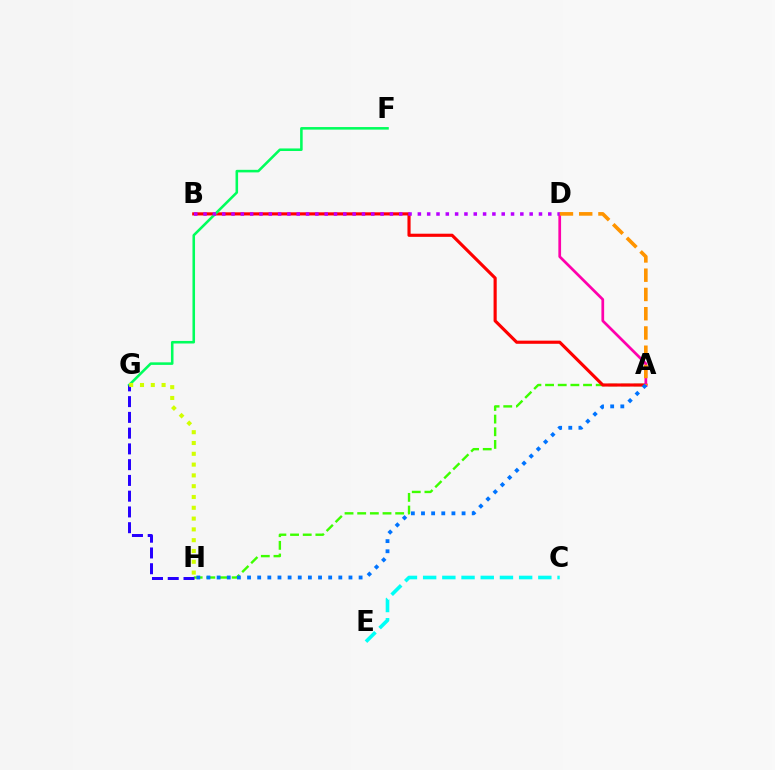{('A', 'H'): [{'color': '#3dff00', 'line_style': 'dashed', 'thickness': 1.72}, {'color': '#0074ff', 'line_style': 'dotted', 'thickness': 2.76}], ('A', 'B'): [{'color': '#ff0000', 'line_style': 'solid', 'thickness': 2.26}], ('F', 'G'): [{'color': '#00ff5c', 'line_style': 'solid', 'thickness': 1.85}], ('A', 'D'): [{'color': '#ff00ac', 'line_style': 'solid', 'thickness': 1.95}, {'color': '#ff9400', 'line_style': 'dashed', 'thickness': 2.62}], ('G', 'H'): [{'color': '#2500ff', 'line_style': 'dashed', 'thickness': 2.14}, {'color': '#d1ff00', 'line_style': 'dotted', 'thickness': 2.93}], ('C', 'E'): [{'color': '#00fff6', 'line_style': 'dashed', 'thickness': 2.61}], ('B', 'D'): [{'color': '#b900ff', 'line_style': 'dotted', 'thickness': 2.53}]}